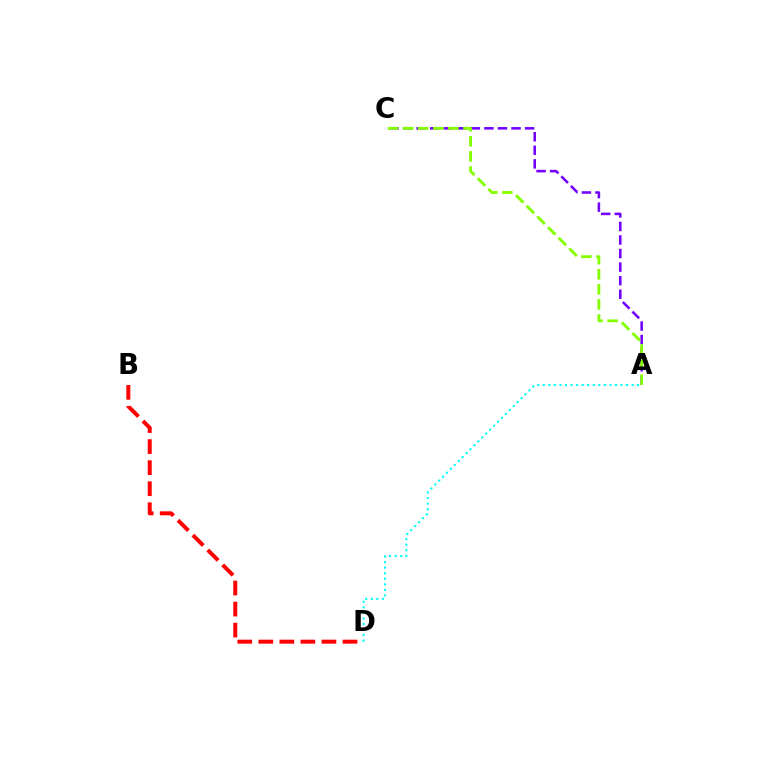{('A', 'C'): [{'color': '#7200ff', 'line_style': 'dashed', 'thickness': 1.84}, {'color': '#84ff00', 'line_style': 'dashed', 'thickness': 2.05}], ('A', 'D'): [{'color': '#00fff6', 'line_style': 'dotted', 'thickness': 1.51}], ('B', 'D'): [{'color': '#ff0000', 'line_style': 'dashed', 'thickness': 2.86}]}